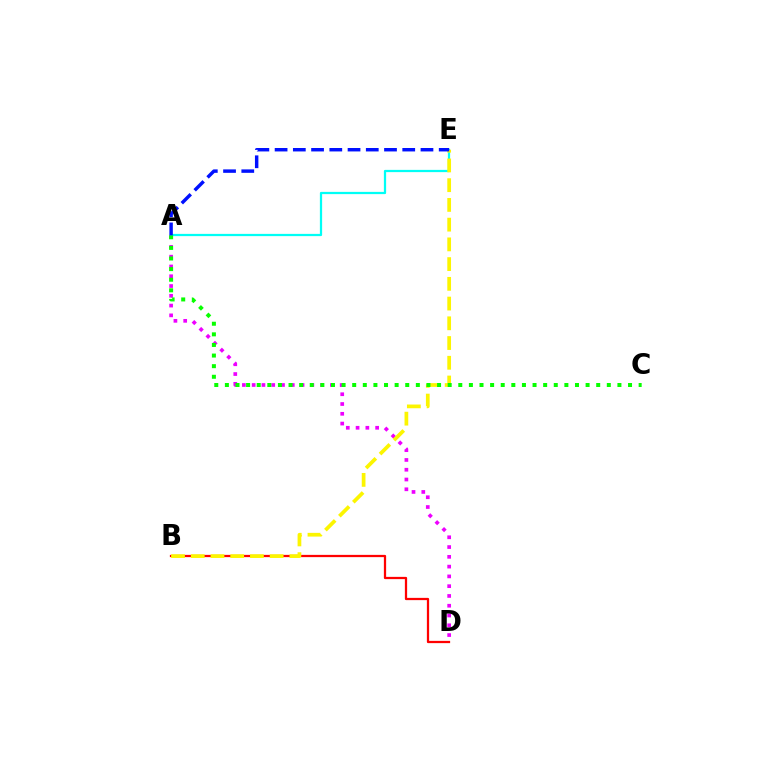{('B', 'D'): [{'color': '#ff0000', 'line_style': 'solid', 'thickness': 1.62}], ('A', 'D'): [{'color': '#ee00ff', 'line_style': 'dotted', 'thickness': 2.66}], ('A', 'E'): [{'color': '#00fff6', 'line_style': 'solid', 'thickness': 1.62}, {'color': '#0010ff', 'line_style': 'dashed', 'thickness': 2.48}], ('B', 'E'): [{'color': '#fcf500', 'line_style': 'dashed', 'thickness': 2.68}], ('A', 'C'): [{'color': '#08ff00', 'line_style': 'dotted', 'thickness': 2.88}]}